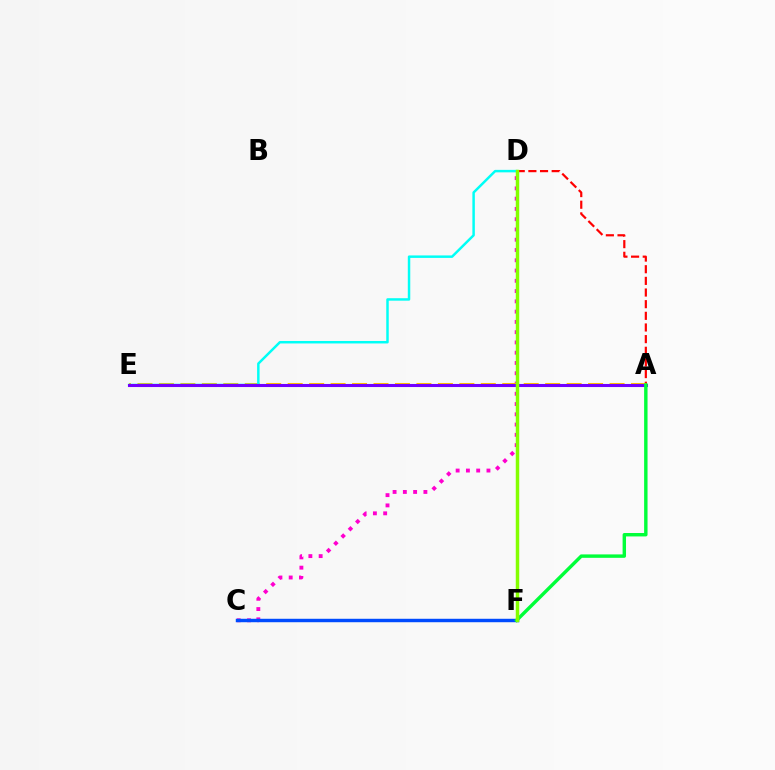{('A', 'D'): [{'color': '#ff0000', 'line_style': 'dashed', 'thickness': 1.58}], ('C', 'D'): [{'color': '#ff00cf', 'line_style': 'dotted', 'thickness': 2.79}], ('A', 'E'): [{'color': '#ffbd00', 'line_style': 'dashed', 'thickness': 2.92}, {'color': '#7200ff', 'line_style': 'solid', 'thickness': 2.2}], ('D', 'E'): [{'color': '#00fff6', 'line_style': 'solid', 'thickness': 1.78}], ('C', 'F'): [{'color': '#004bff', 'line_style': 'solid', 'thickness': 2.48}], ('A', 'F'): [{'color': '#00ff39', 'line_style': 'solid', 'thickness': 2.46}], ('D', 'F'): [{'color': '#84ff00', 'line_style': 'solid', 'thickness': 2.5}]}